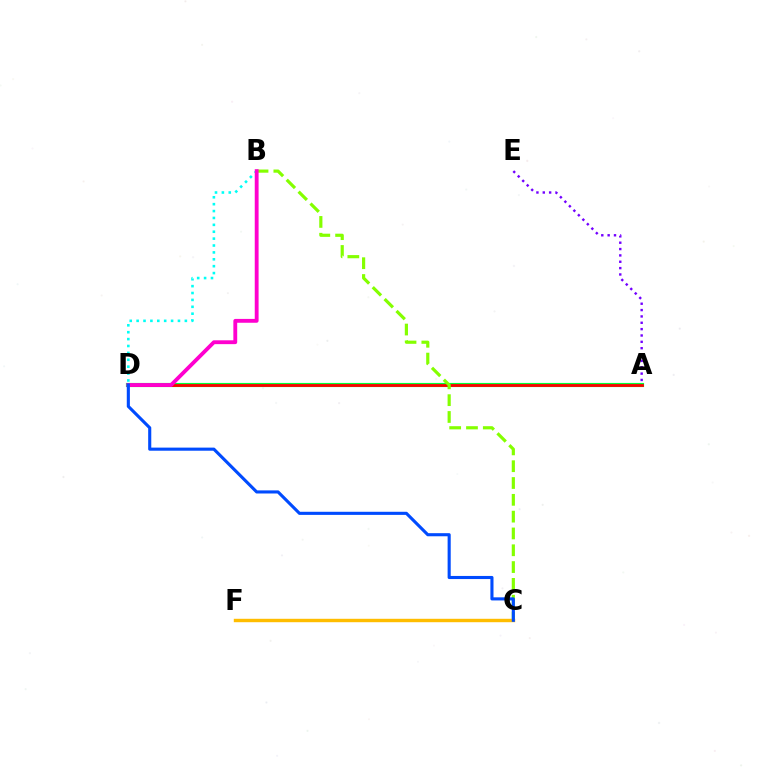{('A', 'D'): [{'color': '#00ff39', 'line_style': 'solid', 'thickness': 2.99}, {'color': '#ff0000', 'line_style': 'solid', 'thickness': 2.01}], ('B', 'D'): [{'color': '#00fff6', 'line_style': 'dotted', 'thickness': 1.87}, {'color': '#ff00cf', 'line_style': 'solid', 'thickness': 2.77}], ('B', 'C'): [{'color': '#84ff00', 'line_style': 'dashed', 'thickness': 2.28}], ('A', 'E'): [{'color': '#7200ff', 'line_style': 'dotted', 'thickness': 1.73}], ('C', 'F'): [{'color': '#ffbd00', 'line_style': 'solid', 'thickness': 2.46}], ('C', 'D'): [{'color': '#004bff', 'line_style': 'solid', 'thickness': 2.24}]}